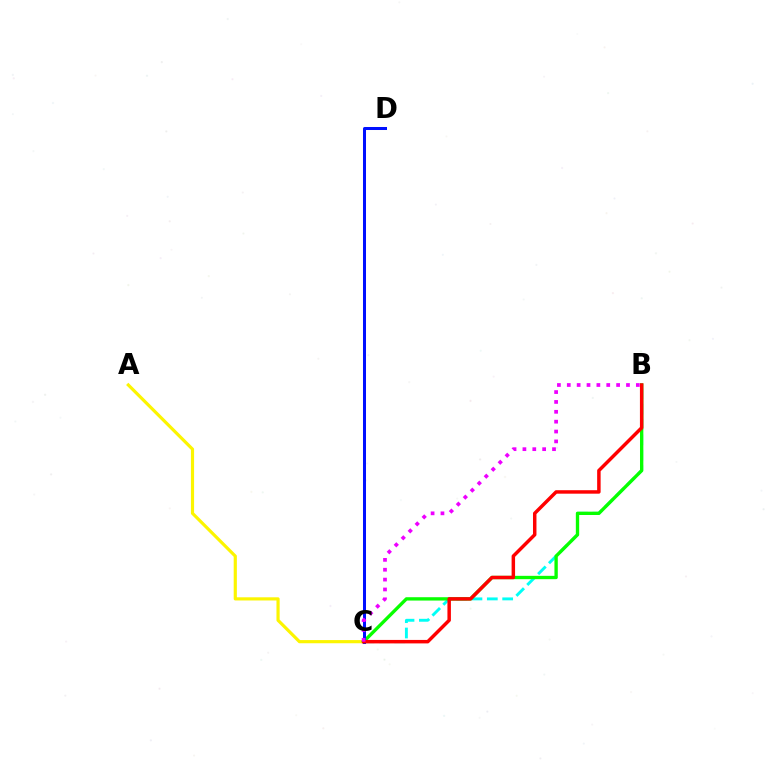{('A', 'C'): [{'color': '#fcf500', 'line_style': 'solid', 'thickness': 2.28}], ('B', 'C'): [{'color': '#00fff6', 'line_style': 'dashed', 'thickness': 2.09}, {'color': '#08ff00', 'line_style': 'solid', 'thickness': 2.4}, {'color': '#ff0000', 'line_style': 'solid', 'thickness': 2.5}, {'color': '#ee00ff', 'line_style': 'dotted', 'thickness': 2.68}], ('C', 'D'): [{'color': '#0010ff', 'line_style': 'solid', 'thickness': 2.17}]}